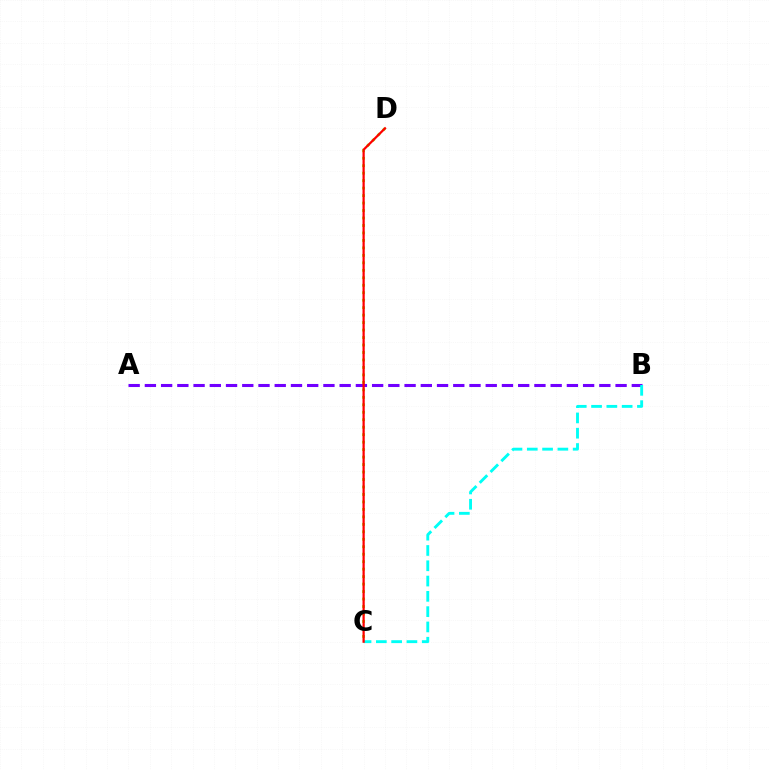{('A', 'B'): [{'color': '#7200ff', 'line_style': 'dashed', 'thickness': 2.2}], ('C', 'D'): [{'color': '#84ff00', 'line_style': 'dotted', 'thickness': 2.03}, {'color': '#ff0000', 'line_style': 'solid', 'thickness': 1.62}], ('B', 'C'): [{'color': '#00fff6', 'line_style': 'dashed', 'thickness': 2.08}]}